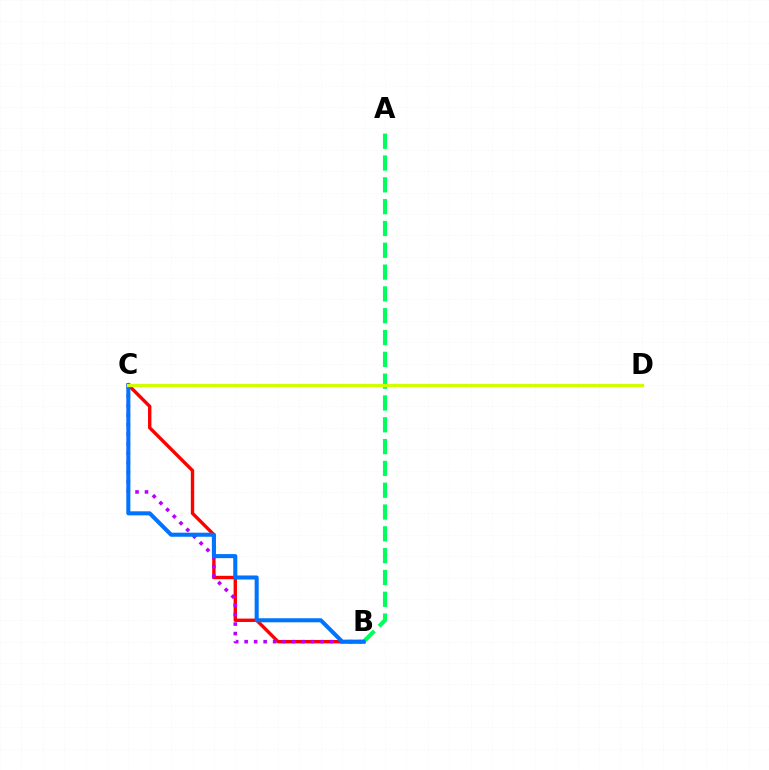{('B', 'C'): [{'color': '#ff0000', 'line_style': 'solid', 'thickness': 2.43}, {'color': '#b900ff', 'line_style': 'dotted', 'thickness': 2.58}, {'color': '#0074ff', 'line_style': 'solid', 'thickness': 2.92}], ('A', 'B'): [{'color': '#00ff5c', 'line_style': 'dashed', 'thickness': 2.96}], ('C', 'D'): [{'color': '#d1ff00', 'line_style': 'solid', 'thickness': 2.35}]}